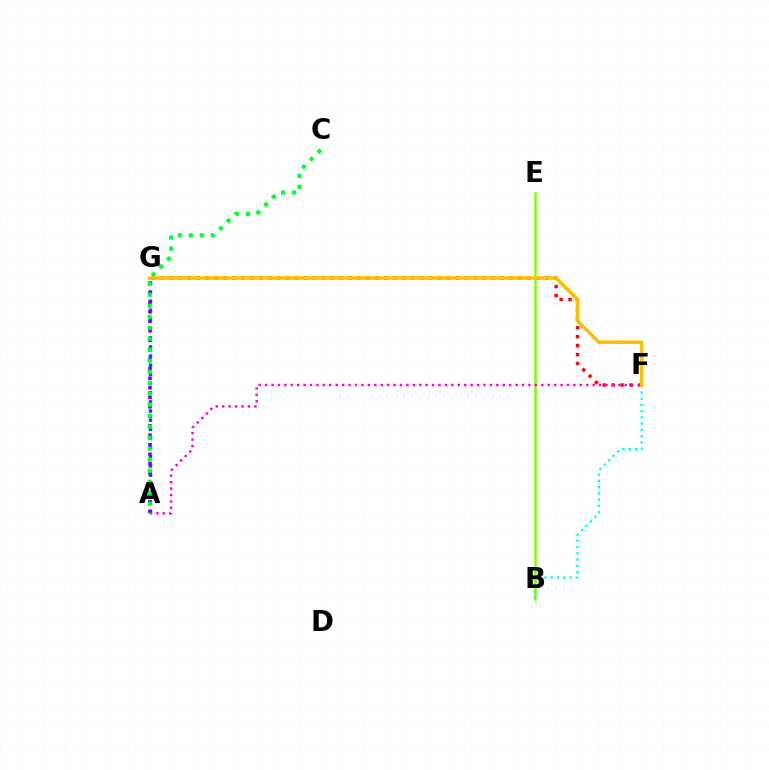{('F', 'G'): [{'color': '#ff0000', 'line_style': 'dotted', 'thickness': 2.43}, {'color': '#ffbd00', 'line_style': 'solid', 'thickness': 2.55}], ('B', 'E'): [{'color': '#84ff00', 'line_style': 'solid', 'thickness': 1.82}], ('A', 'G'): [{'color': '#004bff', 'line_style': 'dotted', 'thickness': 2.49}, {'color': '#7200ff', 'line_style': 'dotted', 'thickness': 2.58}], ('A', 'F'): [{'color': '#ff00cf', 'line_style': 'dotted', 'thickness': 1.75}], ('B', 'F'): [{'color': '#00fff6', 'line_style': 'dotted', 'thickness': 1.7}], ('A', 'C'): [{'color': '#00ff39', 'line_style': 'dotted', 'thickness': 2.99}]}